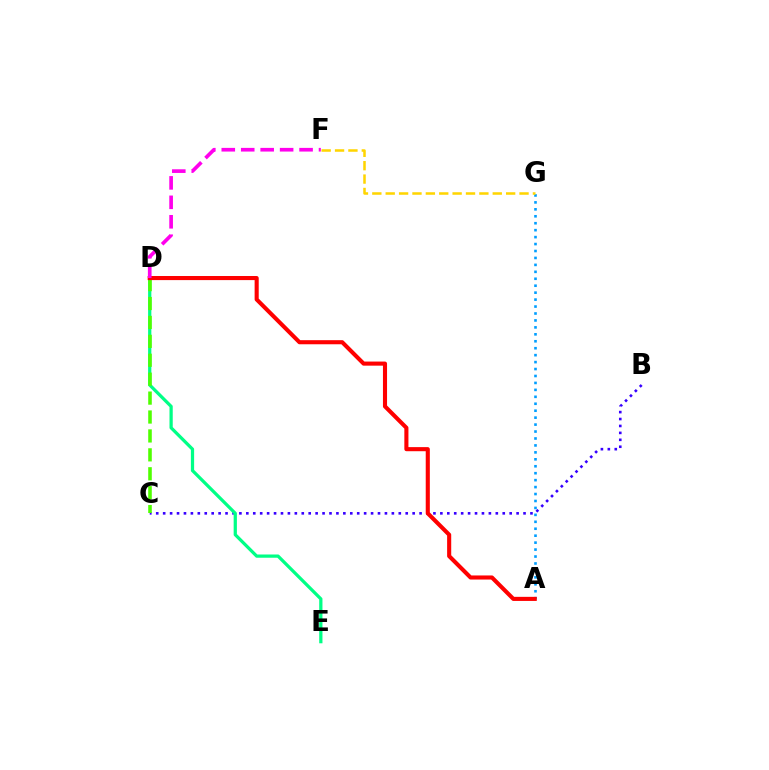{('B', 'C'): [{'color': '#3700ff', 'line_style': 'dotted', 'thickness': 1.88}], ('A', 'G'): [{'color': '#009eff', 'line_style': 'dotted', 'thickness': 1.89}], ('F', 'G'): [{'color': '#ffd500', 'line_style': 'dashed', 'thickness': 1.82}], ('D', 'E'): [{'color': '#00ff86', 'line_style': 'solid', 'thickness': 2.34}], ('C', 'D'): [{'color': '#4fff00', 'line_style': 'dashed', 'thickness': 2.57}], ('A', 'D'): [{'color': '#ff0000', 'line_style': 'solid', 'thickness': 2.95}], ('D', 'F'): [{'color': '#ff00ed', 'line_style': 'dashed', 'thickness': 2.64}]}